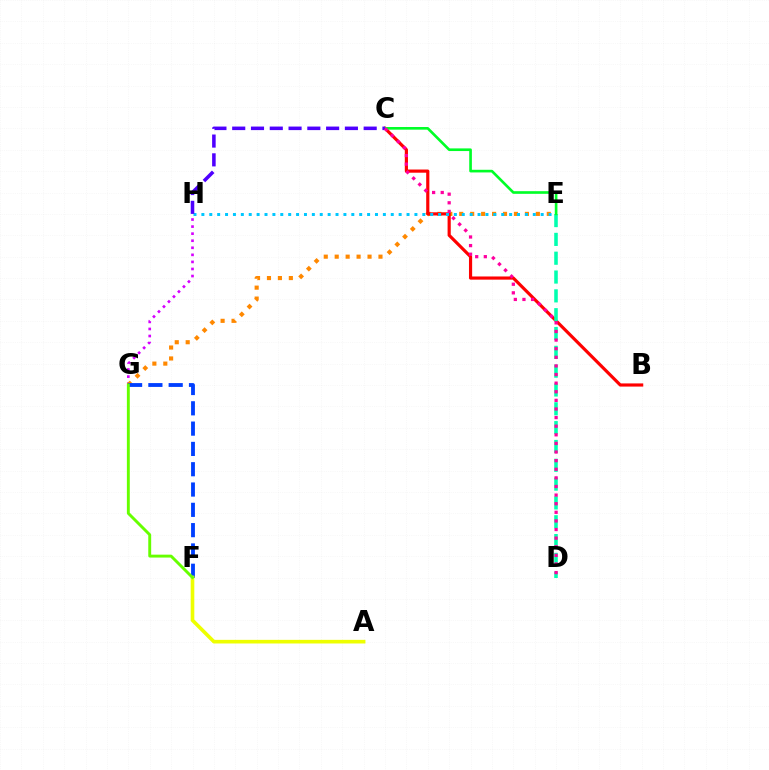{('G', 'H'): [{'color': '#d600ff', 'line_style': 'dotted', 'thickness': 1.92}], ('E', 'G'): [{'color': '#ff8800', 'line_style': 'dotted', 'thickness': 2.97}], ('B', 'C'): [{'color': '#ff0000', 'line_style': 'solid', 'thickness': 2.28}], ('E', 'H'): [{'color': '#00c7ff', 'line_style': 'dotted', 'thickness': 2.14}], ('D', 'E'): [{'color': '#00ffaf', 'line_style': 'dashed', 'thickness': 2.56}], ('C', 'E'): [{'color': '#00ff27', 'line_style': 'solid', 'thickness': 1.91}], ('F', 'G'): [{'color': '#003fff', 'line_style': 'dashed', 'thickness': 2.76}, {'color': '#66ff00', 'line_style': 'solid', 'thickness': 2.09}], ('C', 'H'): [{'color': '#4f00ff', 'line_style': 'dashed', 'thickness': 2.55}], ('A', 'F'): [{'color': '#eeff00', 'line_style': 'solid', 'thickness': 2.62}], ('C', 'D'): [{'color': '#ff00a0', 'line_style': 'dotted', 'thickness': 2.34}]}